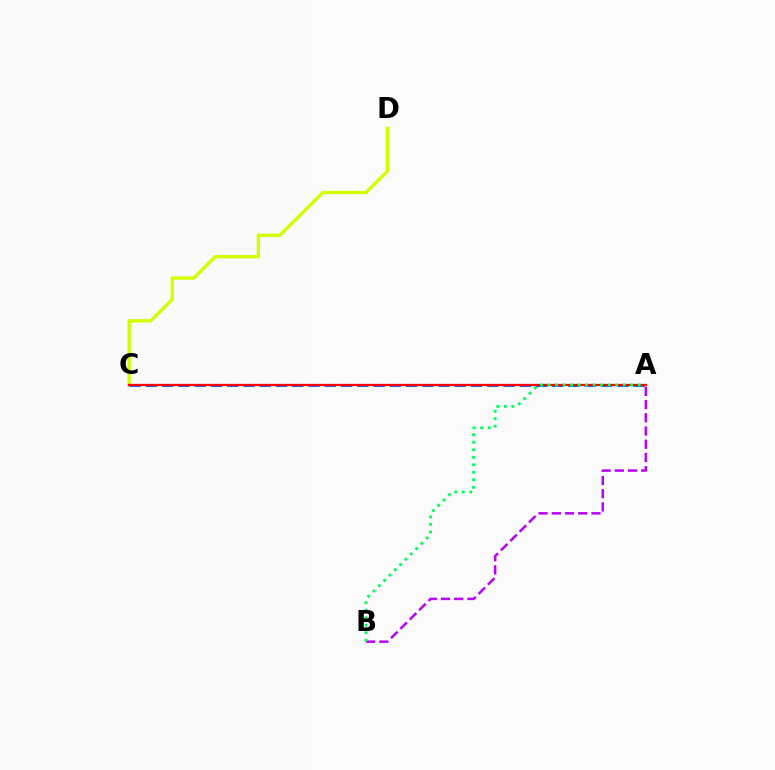{('C', 'D'): [{'color': '#d1ff00', 'line_style': 'solid', 'thickness': 2.41}], ('A', 'C'): [{'color': '#0074ff', 'line_style': 'dashed', 'thickness': 2.21}, {'color': '#ff0000', 'line_style': 'solid', 'thickness': 1.62}], ('A', 'B'): [{'color': '#b900ff', 'line_style': 'dashed', 'thickness': 1.8}, {'color': '#00ff5c', 'line_style': 'dotted', 'thickness': 2.04}]}